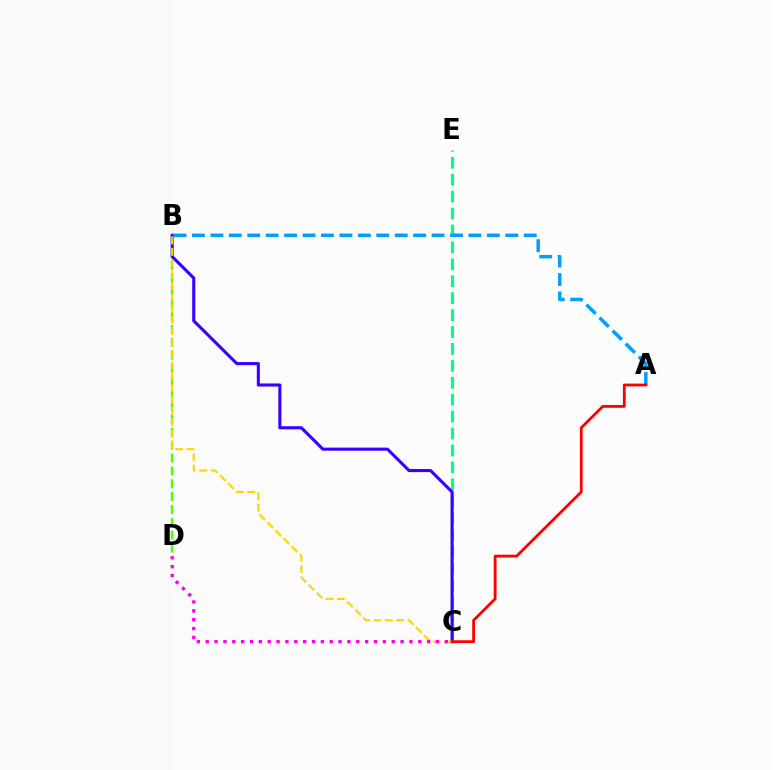{('B', 'D'): [{'color': '#4fff00', 'line_style': 'dashed', 'thickness': 1.75}], ('C', 'E'): [{'color': '#00ff86', 'line_style': 'dashed', 'thickness': 2.3}], ('B', 'C'): [{'color': '#3700ff', 'line_style': 'solid', 'thickness': 2.22}, {'color': '#ffd500', 'line_style': 'dashed', 'thickness': 1.54}], ('C', 'D'): [{'color': '#ff00ed', 'line_style': 'dotted', 'thickness': 2.41}], ('A', 'B'): [{'color': '#009eff', 'line_style': 'dashed', 'thickness': 2.5}], ('A', 'C'): [{'color': '#ff0000', 'line_style': 'solid', 'thickness': 2.02}]}